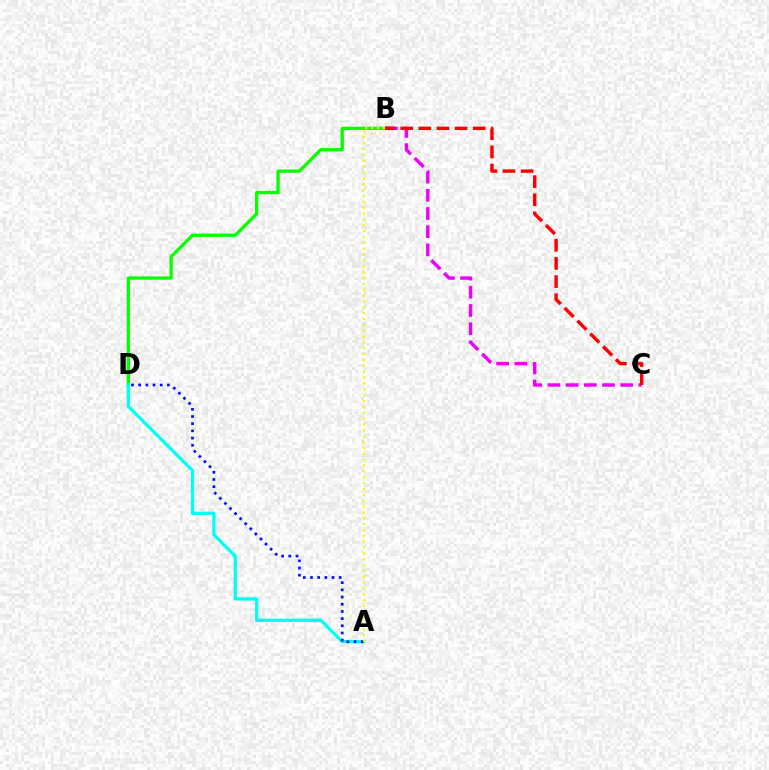{('B', 'D'): [{'color': '#08ff00', 'line_style': 'solid', 'thickness': 2.38}], ('A', 'D'): [{'color': '#00fff6', 'line_style': 'solid', 'thickness': 2.35}, {'color': '#0010ff', 'line_style': 'dotted', 'thickness': 1.95}], ('B', 'C'): [{'color': '#ee00ff', 'line_style': 'dashed', 'thickness': 2.47}, {'color': '#ff0000', 'line_style': 'dashed', 'thickness': 2.46}], ('A', 'B'): [{'color': '#fcf500', 'line_style': 'dotted', 'thickness': 1.59}]}